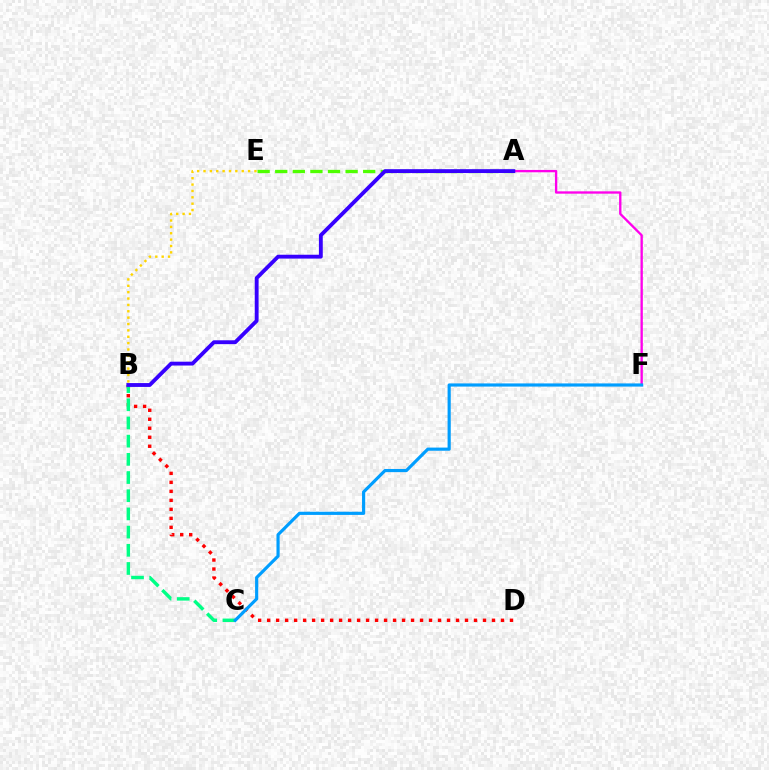{('A', 'F'): [{'color': '#ff00ed', 'line_style': 'solid', 'thickness': 1.68}], ('B', 'D'): [{'color': '#ff0000', 'line_style': 'dotted', 'thickness': 2.44}], ('A', 'E'): [{'color': '#4fff00', 'line_style': 'dashed', 'thickness': 2.39}], ('B', 'C'): [{'color': '#00ff86', 'line_style': 'dashed', 'thickness': 2.47}], ('A', 'B'): [{'color': '#3700ff', 'line_style': 'solid', 'thickness': 2.78}], ('B', 'E'): [{'color': '#ffd500', 'line_style': 'dotted', 'thickness': 1.73}], ('C', 'F'): [{'color': '#009eff', 'line_style': 'solid', 'thickness': 2.28}]}